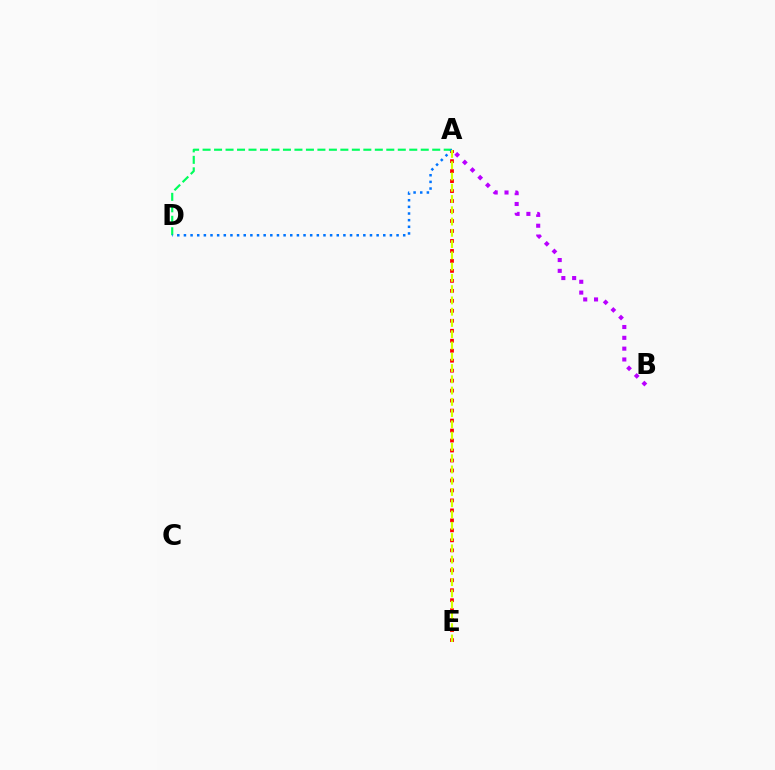{('A', 'E'): [{'color': '#ff0000', 'line_style': 'dotted', 'thickness': 2.71}, {'color': '#d1ff00', 'line_style': 'dashed', 'thickness': 1.53}], ('A', 'D'): [{'color': '#00ff5c', 'line_style': 'dashed', 'thickness': 1.56}, {'color': '#0074ff', 'line_style': 'dotted', 'thickness': 1.81}], ('A', 'B'): [{'color': '#b900ff', 'line_style': 'dotted', 'thickness': 2.94}]}